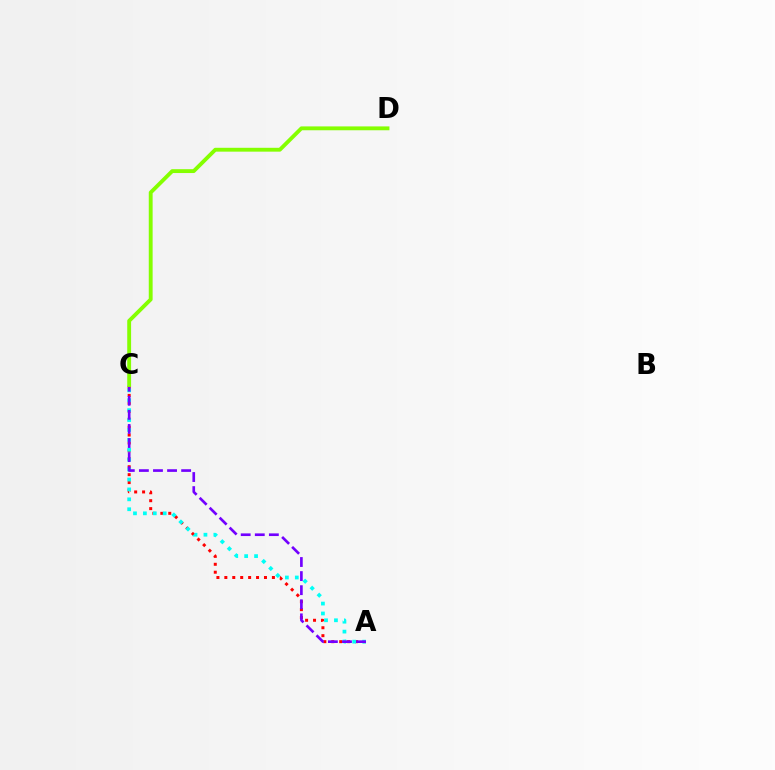{('A', 'C'): [{'color': '#ff0000', 'line_style': 'dotted', 'thickness': 2.15}, {'color': '#00fff6', 'line_style': 'dotted', 'thickness': 2.69}, {'color': '#7200ff', 'line_style': 'dashed', 'thickness': 1.91}], ('C', 'D'): [{'color': '#84ff00', 'line_style': 'solid', 'thickness': 2.78}]}